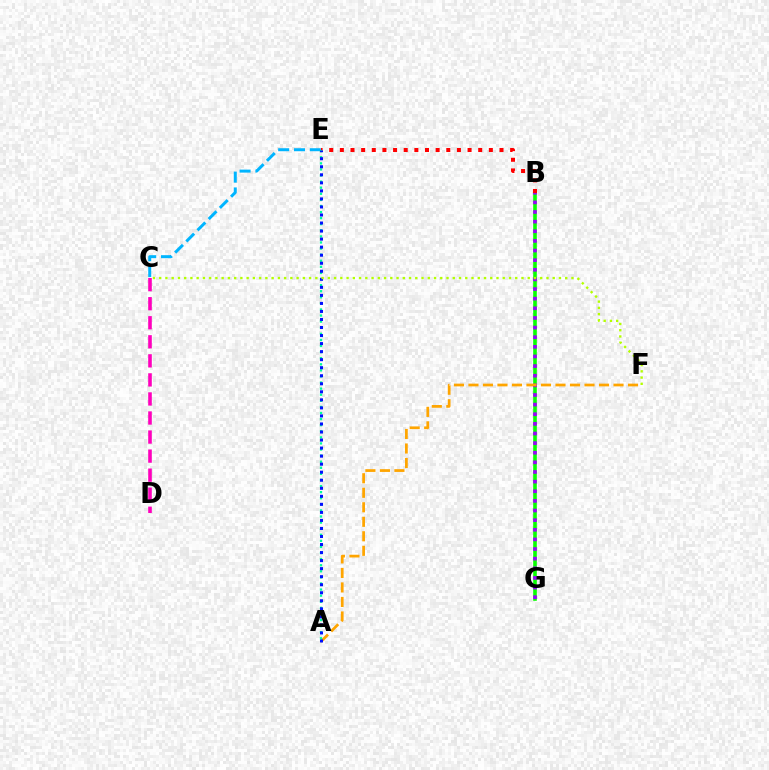{('B', 'G'): [{'color': '#08ff00', 'line_style': 'solid', 'thickness': 2.6}, {'color': '#9b00ff', 'line_style': 'dotted', 'thickness': 2.62}], ('C', 'E'): [{'color': '#00b5ff', 'line_style': 'dashed', 'thickness': 2.15}], ('A', 'F'): [{'color': '#ffa500', 'line_style': 'dashed', 'thickness': 1.97}], ('B', 'E'): [{'color': '#ff0000', 'line_style': 'dotted', 'thickness': 2.89}], ('A', 'E'): [{'color': '#00ff9d', 'line_style': 'dotted', 'thickness': 1.65}, {'color': '#0010ff', 'line_style': 'dotted', 'thickness': 2.18}], ('C', 'D'): [{'color': '#ff00bd', 'line_style': 'dashed', 'thickness': 2.59}], ('C', 'F'): [{'color': '#b3ff00', 'line_style': 'dotted', 'thickness': 1.7}]}